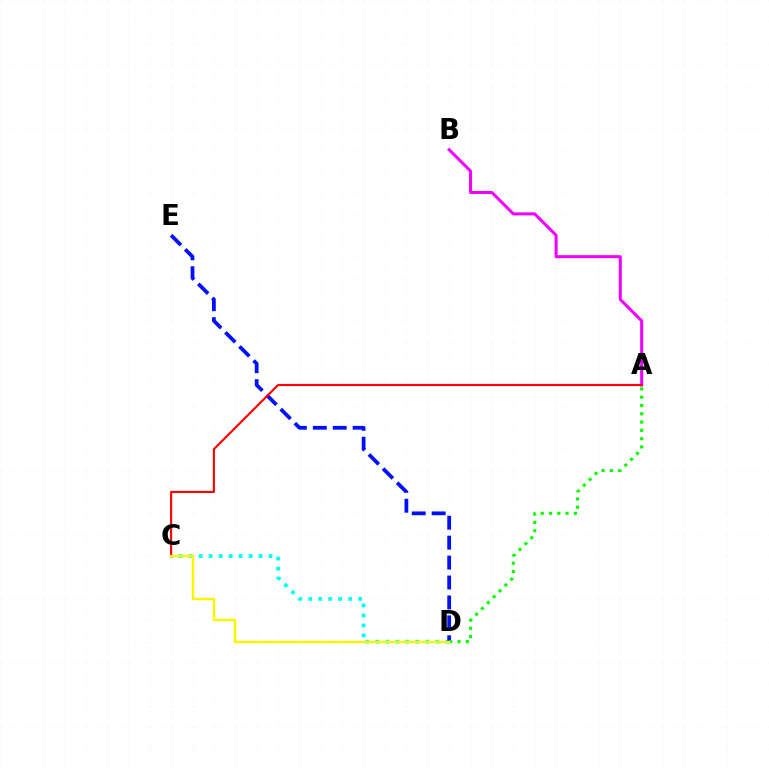{('C', 'D'): [{'color': '#00fff6', 'line_style': 'dotted', 'thickness': 2.71}, {'color': '#fcf500', 'line_style': 'solid', 'thickness': 1.78}], ('D', 'E'): [{'color': '#0010ff', 'line_style': 'dashed', 'thickness': 2.71}], ('A', 'B'): [{'color': '#ee00ff', 'line_style': 'solid', 'thickness': 2.18}], ('A', 'C'): [{'color': '#ff0000', 'line_style': 'solid', 'thickness': 1.53}], ('A', 'D'): [{'color': '#08ff00', 'line_style': 'dotted', 'thickness': 2.25}]}